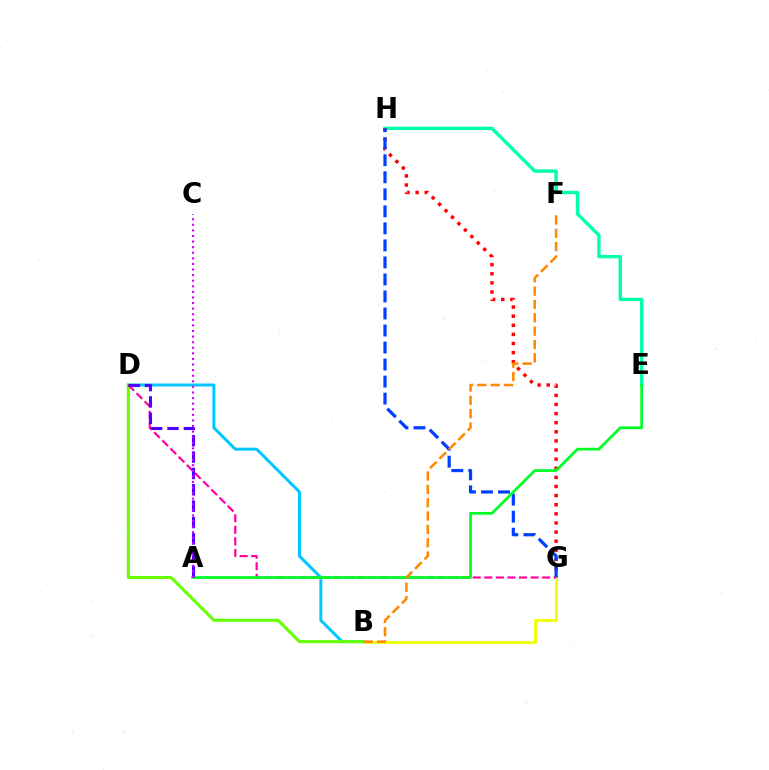{('B', 'D'): [{'color': '#00c7ff', 'line_style': 'solid', 'thickness': 2.14}, {'color': '#66ff00', 'line_style': 'solid', 'thickness': 2.18}], ('E', 'H'): [{'color': '#00ffaf', 'line_style': 'solid', 'thickness': 2.43}], ('G', 'H'): [{'color': '#ff0000', 'line_style': 'dotted', 'thickness': 2.48}, {'color': '#003fff', 'line_style': 'dashed', 'thickness': 2.31}], ('B', 'G'): [{'color': '#eeff00', 'line_style': 'solid', 'thickness': 2.01}], ('D', 'G'): [{'color': '#ff00a0', 'line_style': 'dashed', 'thickness': 1.57}], ('A', 'E'): [{'color': '#00ff27', 'line_style': 'solid', 'thickness': 1.97}], ('A', 'D'): [{'color': '#4f00ff', 'line_style': 'dashed', 'thickness': 2.22}], ('A', 'C'): [{'color': '#d600ff', 'line_style': 'dotted', 'thickness': 1.52}], ('B', 'F'): [{'color': '#ff8800', 'line_style': 'dashed', 'thickness': 1.81}]}